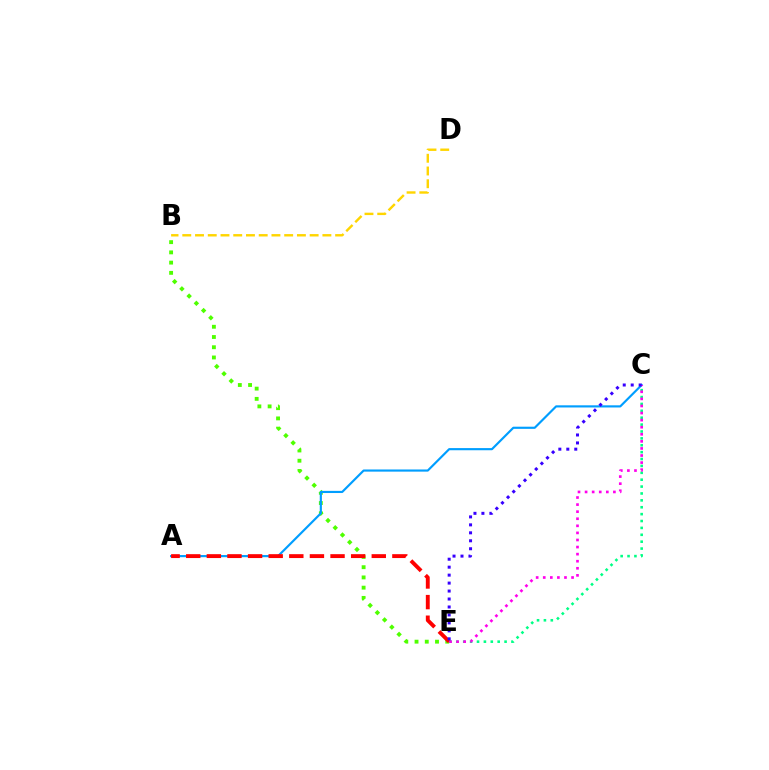{('B', 'E'): [{'color': '#4fff00', 'line_style': 'dotted', 'thickness': 2.78}], ('A', 'C'): [{'color': '#009eff', 'line_style': 'solid', 'thickness': 1.55}], ('B', 'D'): [{'color': '#ffd500', 'line_style': 'dashed', 'thickness': 1.73}], ('C', 'E'): [{'color': '#00ff86', 'line_style': 'dotted', 'thickness': 1.87}, {'color': '#ff00ed', 'line_style': 'dotted', 'thickness': 1.92}, {'color': '#3700ff', 'line_style': 'dotted', 'thickness': 2.16}], ('A', 'E'): [{'color': '#ff0000', 'line_style': 'dashed', 'thickness': 2.8}]}